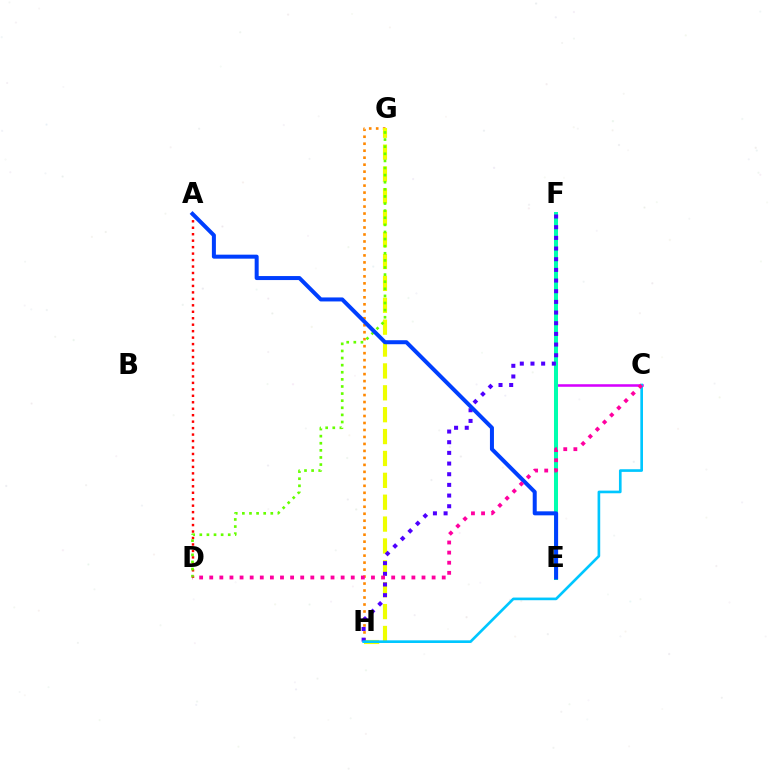{('E', 'F'): [{'color': '#00ff27', 'line_style': 'dotted', 'thickness': 1.54}, {'color': '#00ffaf', 'line_style': 'solid', 'thickness': 2.89}], ('G', 'H'): [{'color': '#ff8800', 'line_style': 'dotted', 'thickness': 1.9}, {'color': '#eeff00', 'line_style': 'dashed', 'thickness': 2.97}], ('C', 'E'): [{'color': '#d600ff', 'line_style': 'solid', 'thickness': 1.83}], ('F', 'H'): [{'color': '#4f00ff', 'line_style': 'dotted', 'thickness': 2.9}], ('A', 'D'): [{'color': '#ff0000', 'line_style': 'dotted', 'thickness': 1.76}], ('D', 'G'): [{'color': '#66ff00', 'line_style': 'dotted', 'thickness': 1.93}], ('A', 'E'): [{'color': '#003fff', 'line_style': 'solid', 'thickness': 2.88}], ('C', 'H'): [{'color': '#00c7ff', 'line_style': 'solid', 'thickness': 1.91}], ('C', 'D'): [{'color': '#ff00a0', 'line_style': 'dotted', 'thickness': 2.75}]}